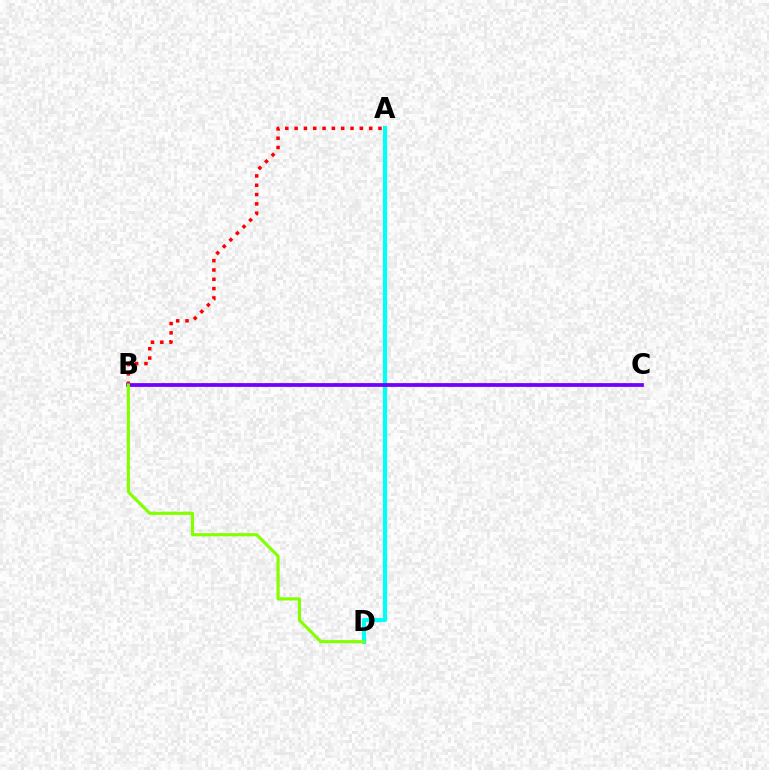{('A', 'D'): [{'color': '#00fff6', 'line_style': 'solid', 'thickness': 2.99}], ('A', 'B'): [{'color': '#ff0000', 'line_style': 'dotted', 'thickness': 2.53}], ('B', 'C'): [{'color': '#7200ff', 'line_style': 'solid', 'thickness': 2.71}], ('B', 'D'): [{'color': '#84ff00', 'line_style': 'solid', 'thickness': 2.27}]}